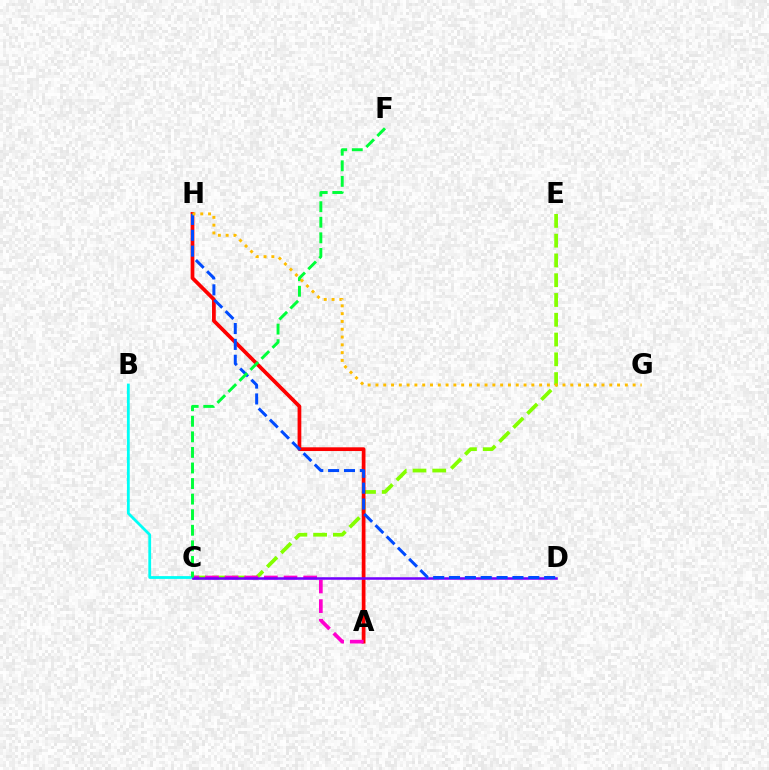{('C', 'E'): [{'color': '#84ff00', 'line_style': 'dashed', 'thickness': 2.69}], ('A', 'H'): [{'color': '#ff0000', 'line_style': 'solid', 'thickness': 2.68}], ('B', 'C'): [{'color': '#00fff6', 'line_style': 'solid', 'thickness': 2.01}], ('A', 'C'): [{'color': '#ff00cf', 'line_style': 'dashed', 'thickness': 2.67}], ('C', 'D'): [{'color': '#7200ff', 'line_style': 'solid', 'thickness': 1.81}], ('D', 'H'): [{'color': '#004bff', 'line_style': 'dashed', 'thickness': 2.15}], ('C', 'F'): [{'color': '#00ff39', 'line_style': 'dashed', 'thickness': 2.12}], ('G', 'H'): [{'color': '#ffbd00', 'line_style': 'dotted', 'thickness': 2.12}]}